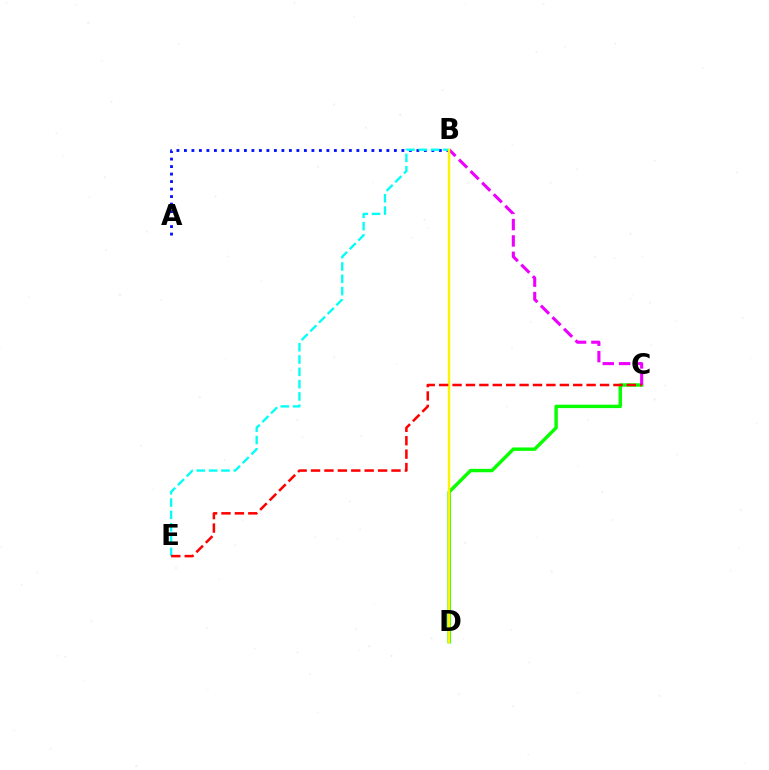{('A', 'B'): [{'color': '#0010ff', 'line_style': 'dotted', 'thickness': 2.04}], ('B', 'E'): [{'color': '#00fff6', 'line_style': 'dashed', 'thickness': 1.67}], ('C', 'D'): [{'color': '#08ff00', 'line_style': 'solid', 'thickness': 2.46}], ('B', 'C'): [{'color': '#ee00ff', 'line_style': 'dashed', 'thickness': 2.22}], ('B', 'D'): [{'color': '#fcf500', 'line_style': 'solid', 'thickness': 1.74}], ('C', 'E'): [{'color': '#ff0000', 'line_style': 'dashed', 'thickness': 1.82}]}